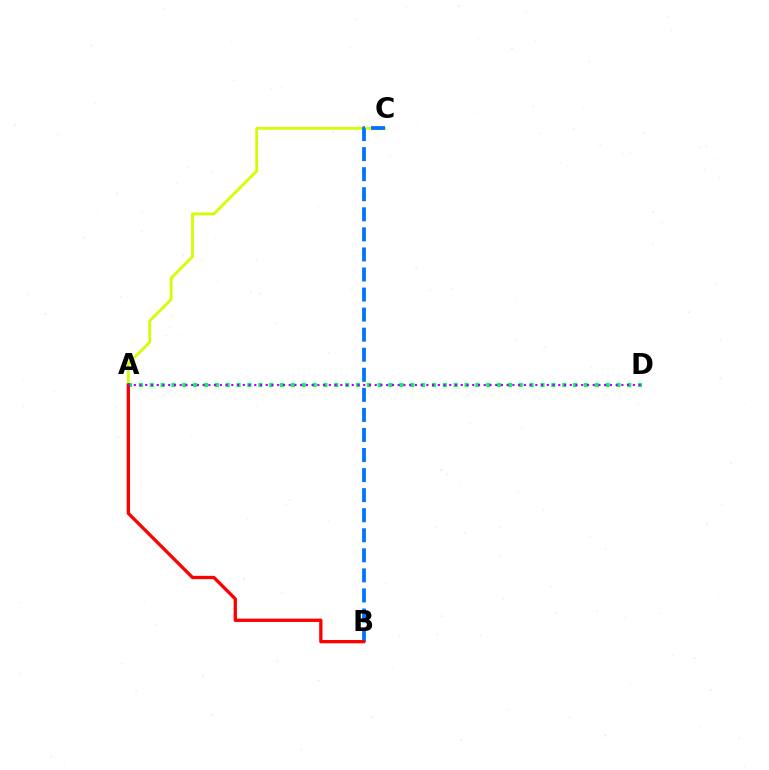{('A', 'C'): [{'color': '#d1ff00', 'line_style': 'solid', 'thickness': 2.01}], ('B', 'C'): [{'color': '#0074ff', 'line_style': 'dashed', 'thickness': 2.73}], ('A', 'D'): [{'color': '#00ff5c', 'line_style': 'dotted', 'thickness': 2.95}, {'color': '#b900ff', 'line_style': 'dotted', 'thickness': 1.56}], ('A', 'B'): [{'color': '#ff0000', 'line_style': 'solid', 'thickness': 2.38}]}